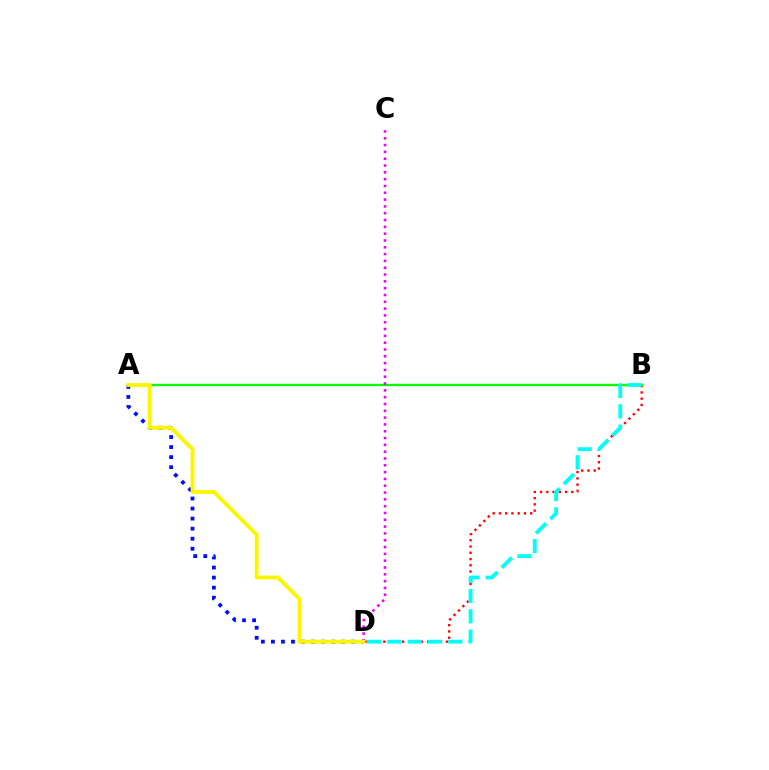{('A', 'D'): [{'color': '#0010ff', 'line_style': 'dotted', 'thickness': 2.73}, {'color': '#fcf500', 'line_style': 'solid', 'thickness': 2.76}], ('B', 'D'): [{'color': '#ff0000', 'line_style': 'dotted', 'thickness': 1.7}, {'color': '#00fff6', 'line_style': 'dashed', 'thickness': 2.76}], ('A', 'B'): [{'color': '#08ff00', 'line_style': 'solid', 'thickness': 1.69}], ('C', 'D'): [{'color': '#ee00ff', 'line_style': 'dotted', 'thickness': 1.85}]}